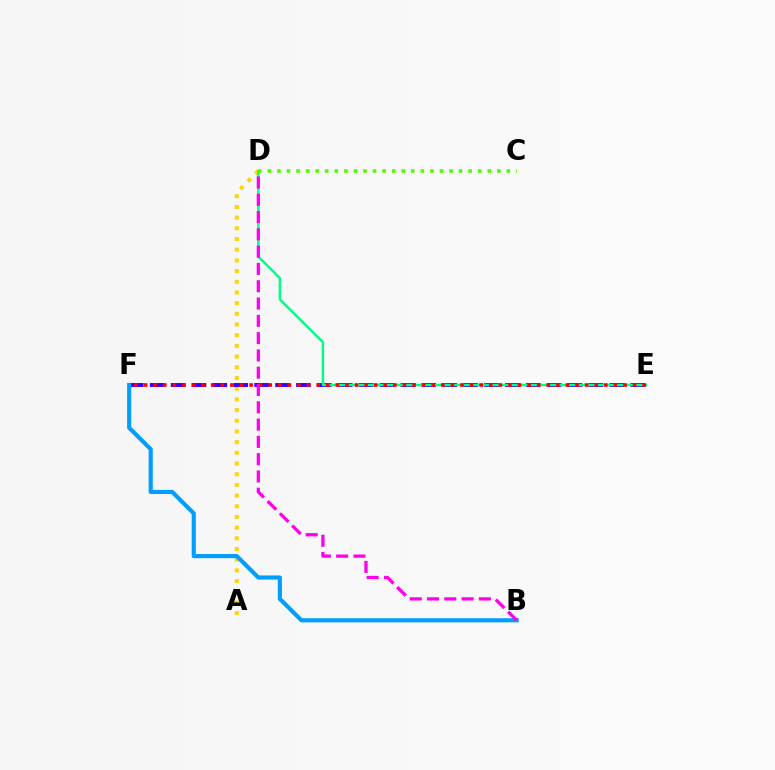{('A', 'D'): [{'color': '#ffd500', 'line_style': 'dotted', 'thickness': 2.9}], ('E', 'F'): [{'color': '#3700ff', 'line_style': 'dashed', 'thickness': 2.84}, {'color': '#ff0000', 'line_style': 'dotted', 'thickness': 2.61}], ('D', 'E'): [{'color': '#00ff86', 'line_style': 'solid', 'thickness': 1.79}], ('B', 'F'): [{'color': '#009eff', 'line_style': 'solid', 'thickness': 2.97}], ('C', 'D'): [{'color': '#4fff00', 'line_style': 'dotted', 'thickness': 2.6}], ('B', 'D'): [{'color': '#ff00ed', 'line_style': 'dashed', 'thickness': 2.35}]}